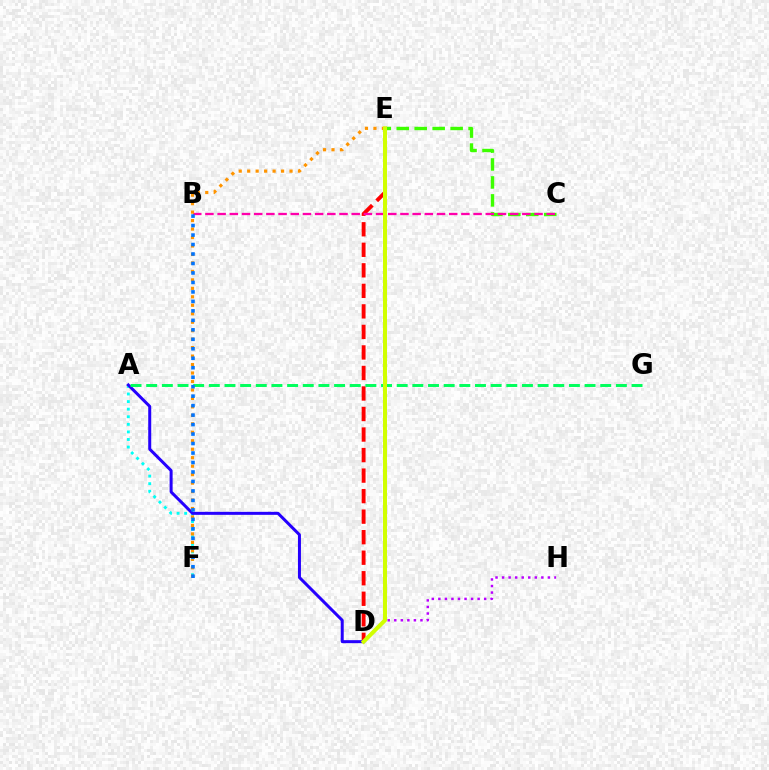{('C', 'E'): [{'color': '#3dff00', 'line_style': 'dashed', 'thickness': 2.44}], ('A', 'F'): [{'color': '#00fff6', 'line_style': 'dotted', 'thickness': 2.06}], ('D', 'H'): [{'color': '#b900ff', 'line_style': 'dotted', 'thickness': 1.78}], ('D', 'E'): [{'color': '#ff0000', 'line_style': 'dashed', 'thickness': 2.79}, {'color': '#d1ff00', 'line_style': 'solid', 'thickness': 2.88}], ('A', 'D'): [{'color': '#2500ff', 'line_style': 'solid', 'thickness': 2.16}], ('B', 'C'): [{'color': '#ff00ac', 'line_style': 'dashed', 'thickness': 1.66}], ('E', 'F'): [{'color': '#ff9400', 'line_style': 'dotted', 'thickness': 2.3}], ('A', 'G'): [{'color': '#00ff5c', 'line_style': 'dashed', 'thickness': 2.13}], ('B', 'F'): [{'color': '#0074ff', 'line_style': 'dotted', 'thickness': 2.57}]}